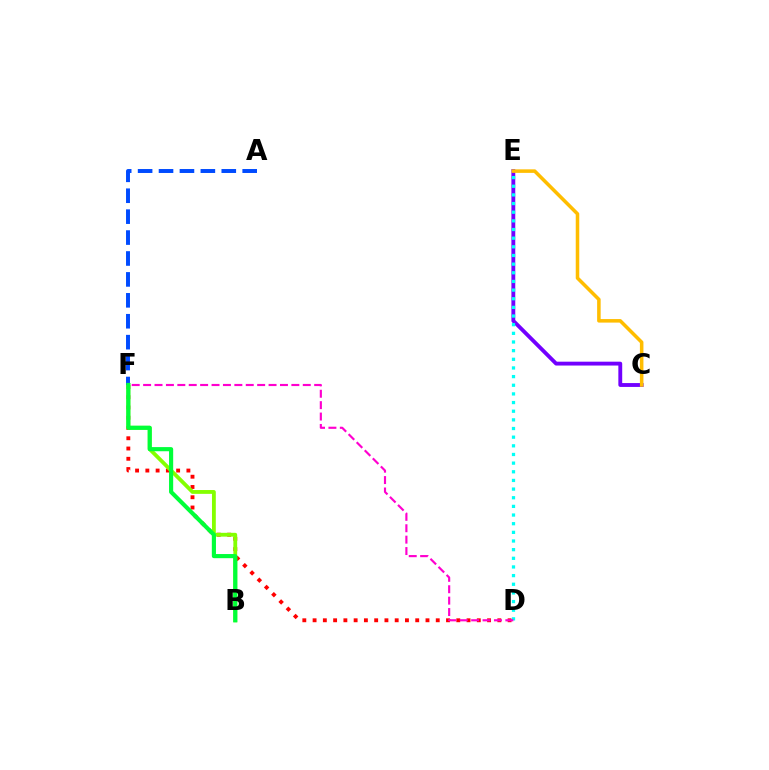{('C', 'E'): [{'color': '#7200ff', 'line_style': 'solid', 'thickness': 2.78}, {'color': '#ffbd00', 'line_style': 'solid', 'thickness': 2.54}], ('D', 'F'): [{'color': '#ff0000', 'line_style': 'dotted', 'thickness': 2.79}, {'color': '#ff00cf', 'line_style': 'dashed', 'thickness': 1.55}], ('D', 'E'): [{'color': '#00fff6', 'line_style': 'dotted', 'thickness': 2.35}], ('B', 'F'): [{'color': '#84ff00', 'line_style': 'solid', 'thickness': 2.75}, {'color': '#00ff39', 'line_style': 'solid', 'thickness': 2.98}], ('A', 'F'): [{'color': '#004bff', 'line_style': 'dashed', 'thickness': 2.84}]}